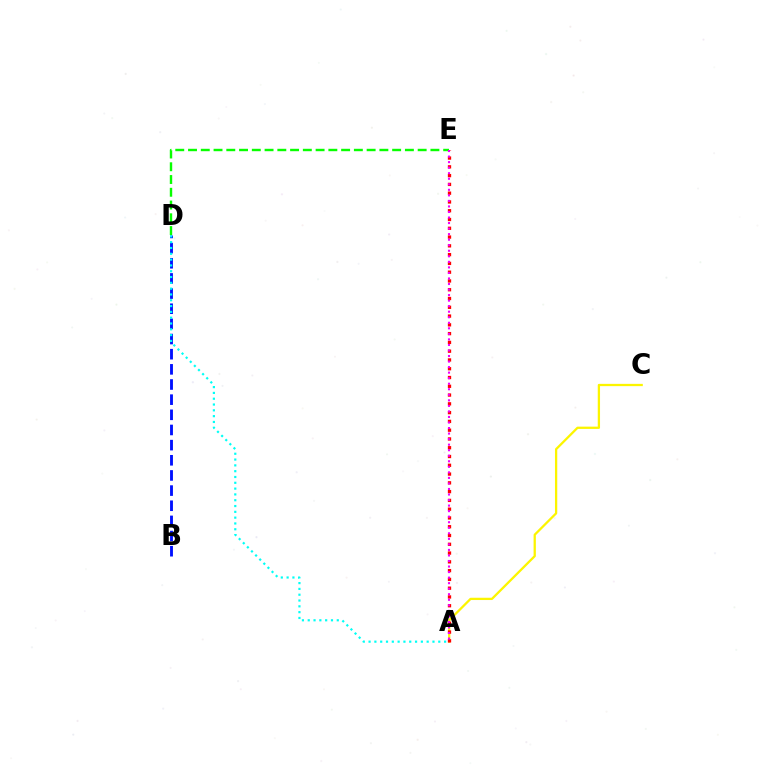{('B', 'D'): [{'color': '#0010ff', 'line_style': 'dashed', 'thickness': 2.06}], ('D', 'E'): [{'color': '#08ff00', 'line_style': 'dashed', 'thickness': 1.73}], ('A', 'C'): [{'color': '#fcf500', 'line_style': 'solid', 'thickness': 1.64}], ('A', 'E'): [{'color': '#ff0000', 'line_style': 'dotted', 'thickness': 2.38}, {'color': '#ee00ff', 'line_style': 'dotted', 'thickness': 1.51}], ('A', 'D'): [{'color': '#00fff6', 'line_style': 'dotted', 'thickness': 1.58}]}